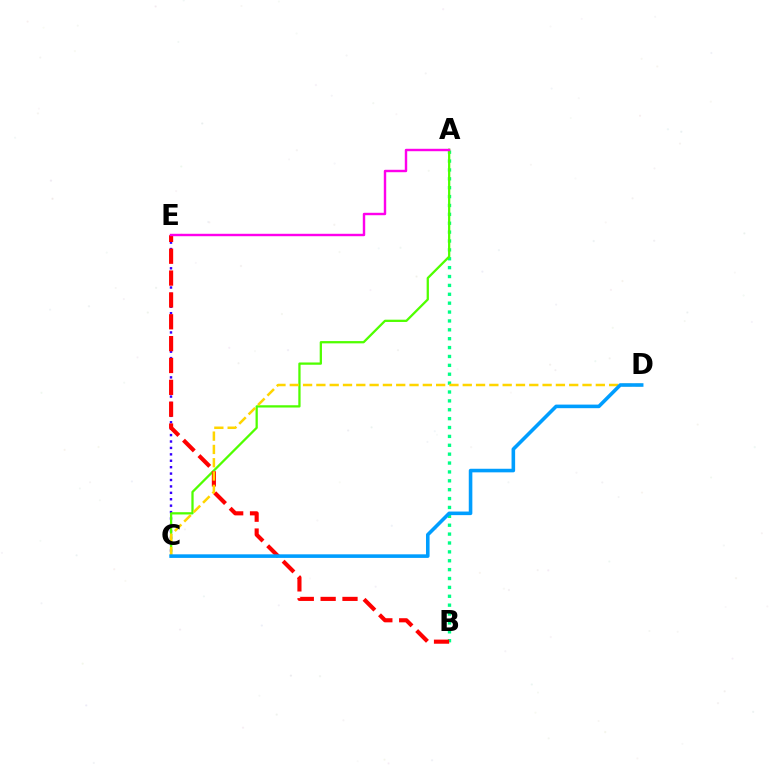{('A', 'B'): [{'color': '#00ff86', 'line_style': 'dotted', 'thickness': 2.41}], ('C', 'E'): [{'color': '#3700ff', 'line_style': 'dotted', 'thickness': 1.74}], ('A', 'C'): [{'color': '#4fff00', 'line_style': 'solid', 'thickness': 1.64}], ('B', 'E'): [{'color': '#ff0000', 'line_style': 'dashed', 'thickness': 2.97}], ('A', 'E'): [{'color': '#ff00ed', 'line_style': 'solid', 'thickness': 1.74}], ('C', 'D'): [{'color': '#ffd500', 'line_style': 'dashed', 'thickness': 1.81}, {'color': '#009eff', 'line_style': 'solid', 'thickness': 2.58}]}